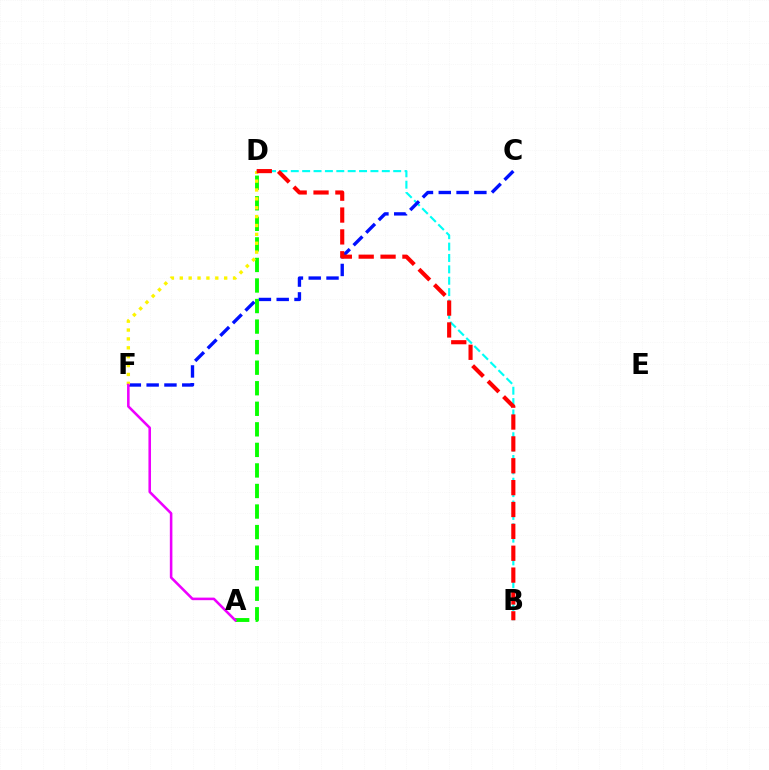{('B', 'D'): [{'color': '#00fff6', 'line_style': 'dashed', 'thickness': 1.55}, {'color': '#ff0000', 'line_style': 'dashed', 'thickness': 2.97}], ('C', 'F'): [{'color': '#0010ff', 'line_style': 'dashed', 'thickness': 2.42}], ('A', 'D'): [{'color': '#08ff00', 'line_style': 'dashed', 'thickness': 2.79}], ('D', 'F'): [{'color': '#fcf500', 'line_style': 'dotted', 'thickness': 2.41}], ('A', 'F'): [{'color': '#ee00ff', 'line_style': 'solid', 'thickness': 1.85}]}